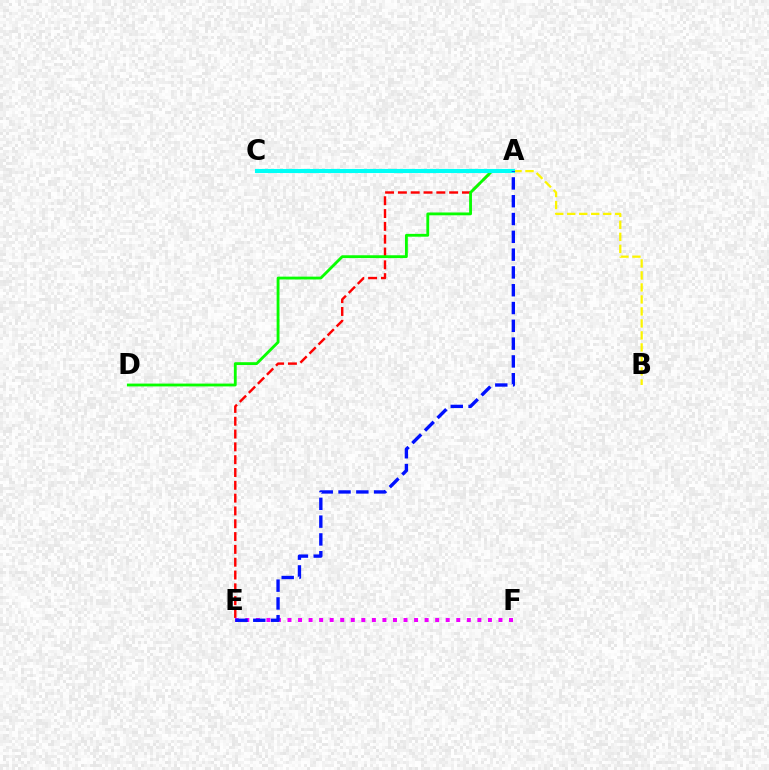{('A', 'E'): [{'color': '#ff0000', 'line_style': 'dashed', 'thickness': 1.74}, {'color': '#0010ff', 'line_style': 'dashed', 'thickness': 2.42}], ('E', 'F'): [{'color': '#ee00ff', 'line_style': 'dotted', 'thickness': 2.87}], ('A', 'D'): [{'color': '#08ff00', 'line_style': 'solid', 'thickness': 2.04}], ('A', 'B'): [{'color': '#fcf500', 'line_style': 'dashed', 'thickness': 1.63}], ('A', 'C'): [{'color': '#00fff6', 'line_style': 'solid', 'thickness': 2.96}]}